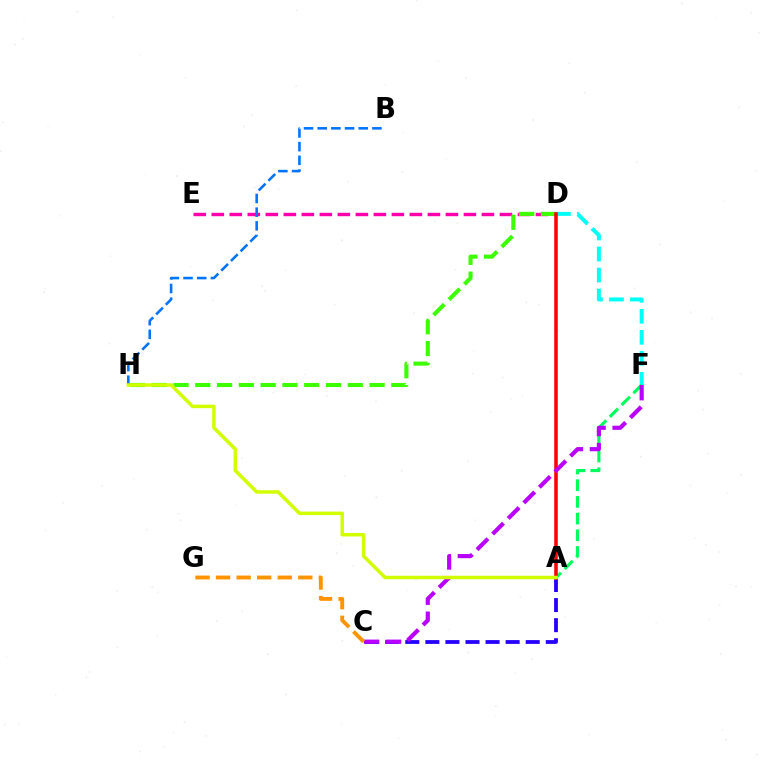{('D', 'E'): [{'color': '#ff00ac', 'line_style': 'dashed', 'thickness': 2.45}], ('B', 'H'): [{'color': '#0074ff', 'line_style': 'dashed', 'thickness': 1.86}], ('D', 'F'): [{'color': '#00fff6', 'line_style': 'dashed', 'thickness': 2.85}], ('A', 'F'): [{'color': '#00ff5c', 'line_style': 'dashed', 'thickness': 2.27}], ('D', 'H'): [{'color': '#3dff00', 'line_style': 'dashed', 'thickness': 2.96}], ('A', 'C'): [{'color': '#2500ff', 'line_style': 'dashed', 'thickness': 2.73}], ('A', 'D'): [{'color': '#ff0000', 'line_style': 'solid', 'thickness': 2.55}], ('C', 'F'): [{'color': '#b900ff', 'line_style': 'dashed', 'thickness': 2.99}], ('C', 'G'): [{'color': '#ff9400', 'line_style': 'dashed', 'thickness': 2.79}], ('A', 'H'): [{'color': '#d1ff00', 'line_style': 'solid', 'thickness': 2.51}]}